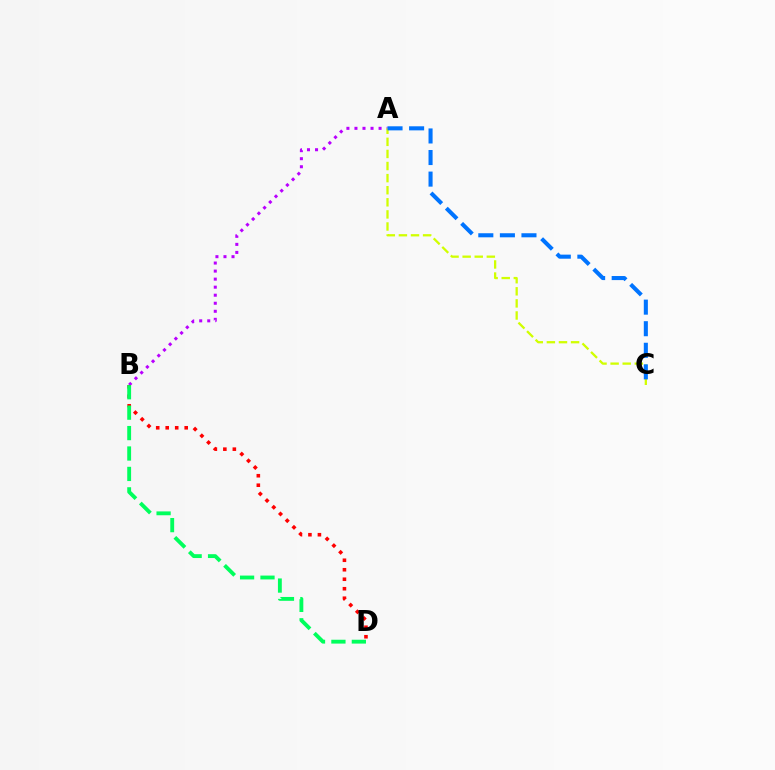{('A', 'B'): [{'color': '#b900ff', 'line_style': 'dotted', 'thickness': 2.18}], ('B', 'D'): [{'color': '#ff0000', 'line_style': 'dotted', 'thickness': 2.58}, {'color': '#00ff5c', 'line_style': 'dashed', 'thickness': 2.77}], ('A', 'C'): [{'color': '#d1ff00', 'line_style': 'dashed', 'thickness': 1.64}, {'color': '#0074ff', 'line_style': 'dashed', 'thickness': 2.93}]}